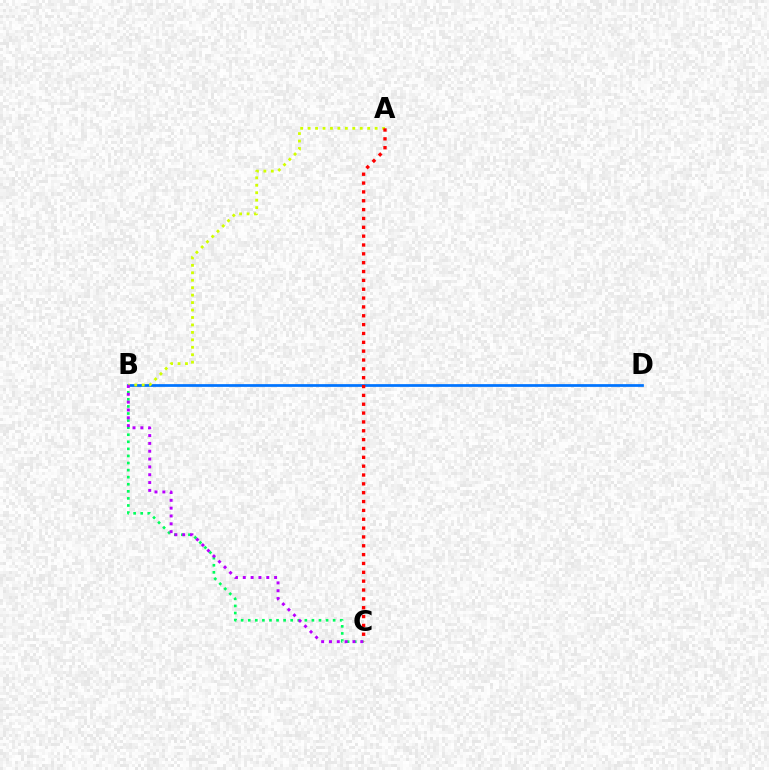{('B', 'C'): [{'color': '#00ff5c', 'line_style': 'dotted', 'thickness': 1.92}, {'color': '#b900ff', 'line_style': 'dotted', 'thickness': 2.13}], ('B', 'D'): [{'color': '#0074ff', 'line_style': 'solid', 'thickness': 1.97}], ('A', 'B'): [{'color': '#d1ff00', 'line_style': 'dotted', 'thickness': 2.02}], ('A', 'C'): [{'color': '#ff0000', 'line_style': 'dotted', 'thickness': 2.4}]}